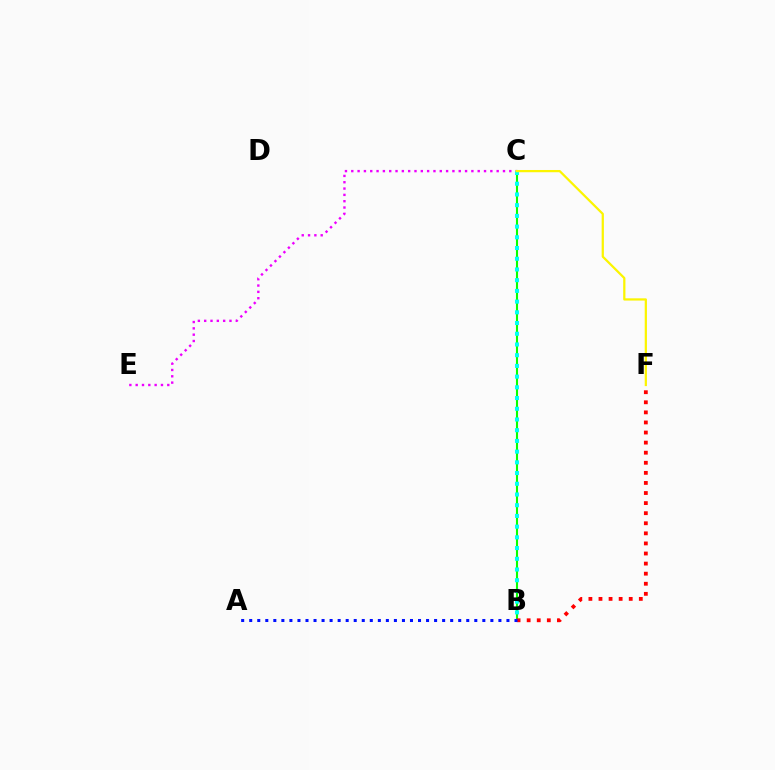{('C', 'E'): [{'color': '#ee00ff', 'line_style': 'dotted', 'thickness': 1.72}], ('B', 'C'): [{'color': '#08ff00', 'line_style': 'solid', 'thickness': 1.51}, {'color': '#00fff6', 'line_style': 'dotted', 'thickness': 2.91}], ('B', 'F'): [{'color': '#ff0000', 'line_style': 'dotted', 'thickness': 2.74}], ('A', 'B'): [{'color': '#0010ff', 'line_style': 'dotted', 'thickness': 2.18}], ('C', 'F'): [{'color': '#fcf500', 'line_style': 'solid', 'thickness': 1.61}]}